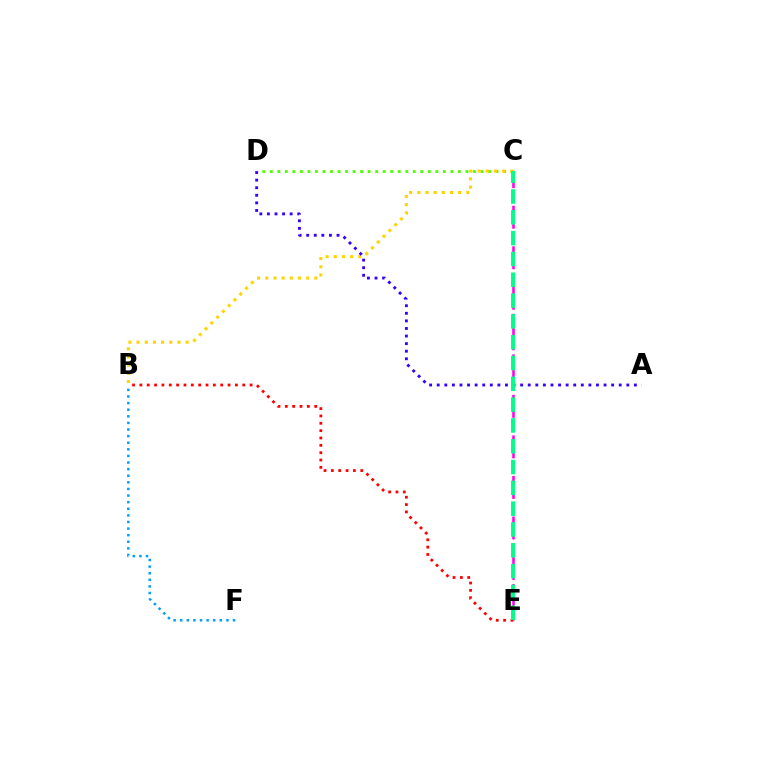{('C', 'D'): [{'color': '#4fff00', 'line_style': 'dotted', 'thickness': 2.04}], ('C', 'E'): [{'color': '#ff00ed', 'line_style': 'dashed', 'thickness': 1.84}, {'color': '#00ff86', 'line_style': 'dashed', 'thickness': 2.83}], ('B', 'E'): [{'color': '#ff0000', 'line_style': 'dotted', 'thickness': 2.0}], ('B', 'C'): [{'color': '#ffd500', 'line_style': 'dotted', 'thickness': 2.22}], ('B', 'F'): [{'color': '#009eff', 'line_style': 'dotted', 'thickness': 1.79}], ('A', 'D'): [{'color': '#3700ff', 'line_style': 'dotted', 'thickness': 2.06}]}